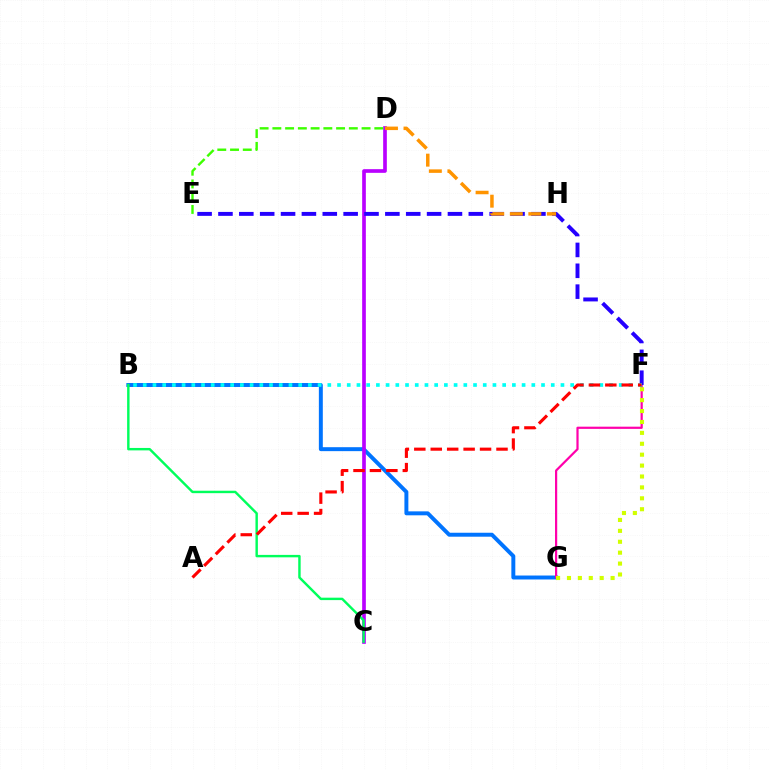{('B', 'G'): [{'color': '#0074ff', 'line_style': 'solid', 'thickness': 2.85}], ('F', 'G'): [{'color': '#ff00ac', 'line_style': 'solid', 'thickness': 1.59}, {'color': '#d1ff00', 'line_style': 'dotted', 'thickness': 2.96}], ('C', 'D'): [{'color': '#b900ff', 'line_style': 'solid', 'thickness': 2.64}], ('D', 'E'): [{'color': '#3dff00', 'line_style': 'dashed', 'thickness': 1.73}], ('E', 'F'): [{'color': '#2500ff', 'line_style': 'dashed', 'thickness': 2.83}], ('B', 'F'): [{'color': '#00fff6', 'line_style': 'dotted', 'thickness': 2.64}], ('B', 'C'): [{'color': '#00ff5c', 'line_style': 'solid', 'thickness': 1.75}], ('D', 'H'): [{'color': '#ff9400', 'line_style': 'dashed', 'thickness': 2.52}], ('A', 'F'): [{'color': '#ff0000', 'line_style': 'dashed', 'thickness': 2.23}]}